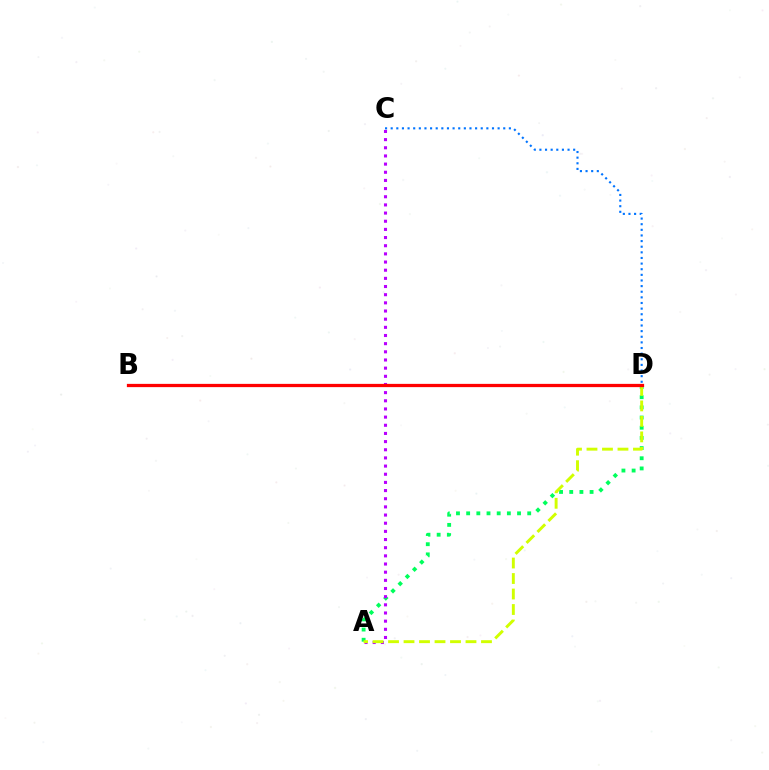{('C', 'D'): [{'color': '#0074ff', 'line_style': 'dotted', 'thickness': 1.53}], ('A', 'D'): [{'color': '#00ff5c', 'line_style': 'dotted', 'thickness': 2.77}, {'color': '#d1ff00', 'line_style': 'dashed', 'thickness': 2.1}], ('A', 'C'): [{'color': '#b900ff', 'line_style': 'dotted', 'thickness': 2.22}], ('B', 'D'): [{'color': '#ff0000', 'line_style': 'solid', 'thickness': 2.34}]}